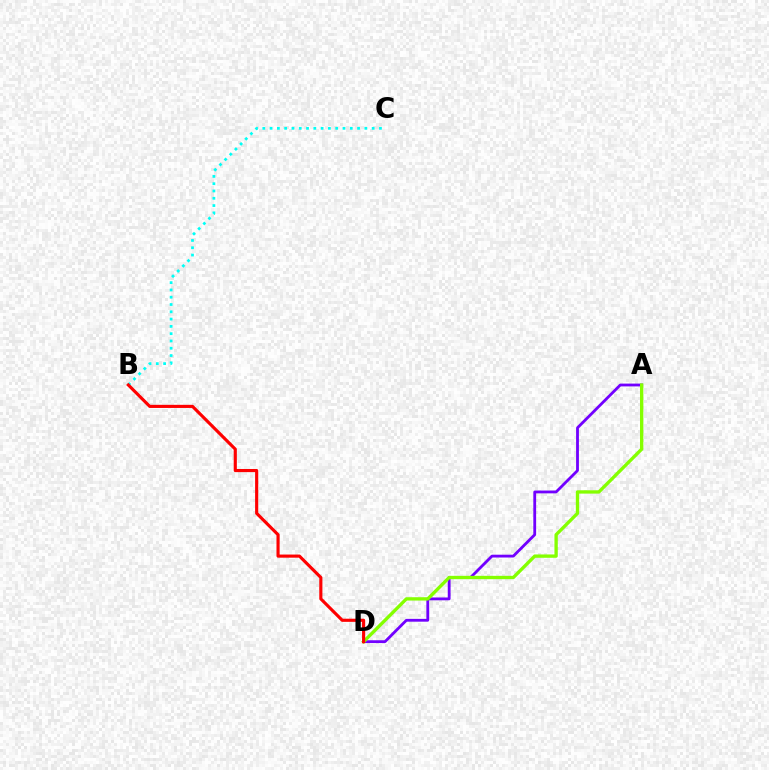{('A', 'D'): [{'color': '#7200ff', 'line_style': 'solid', 'thickness': 2.03}, {'color': '#84ff00', 'line_style': 'solid', 'thickness': 2.4}], ('B', 'C'): [{'color': '#00fff6', 'line_style': 'dotted', 'thickness': 1.98}], ('B', 'D'): [{'color': '#ff0000', 'line_style': 'solid', 'thickness': 2.25}]}